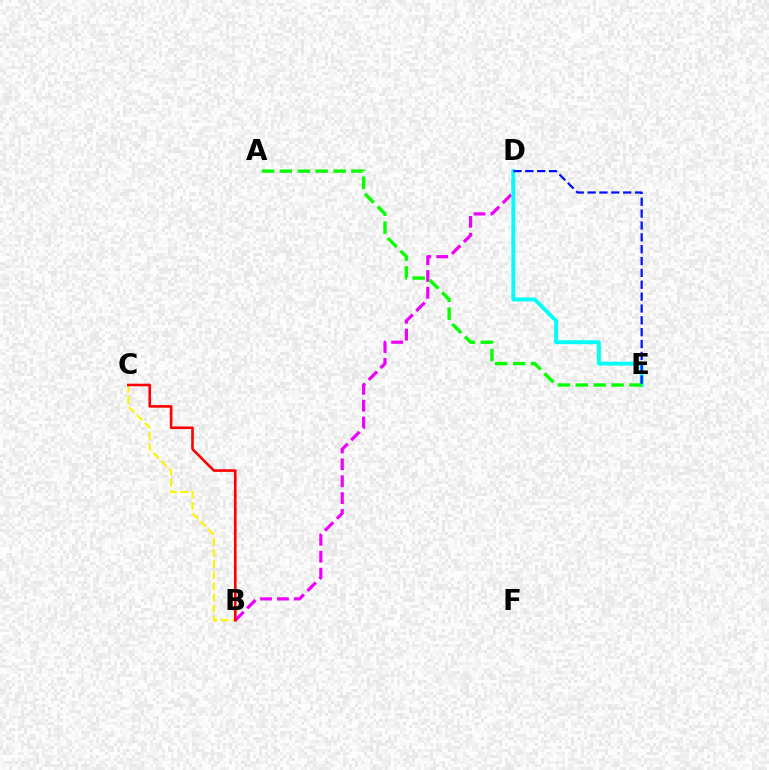{('B', 'D'): [{'color': '#ee00ff', 'line_style': 'dashed', 'thickness': 2.29}], ('D', 'E'): [{'color': '#00fff6', 'line_style': 'solid', 'thickness': 2.79}, {'color': '#0010ff', 'line_style': 'dashed', 'thickness': 1.61}], ('A', 'E'): [{'color': '#08ff00', 'line_style': 'dashed', 'thickness': 2.43}], ('B', 'C'): [{'color': '#fcf500', 'line_style': 'dashed', 'thickness': 1.52}, {'color': '#ff0000', 'line_style': 'solid', 'thickness': 1.88}]}